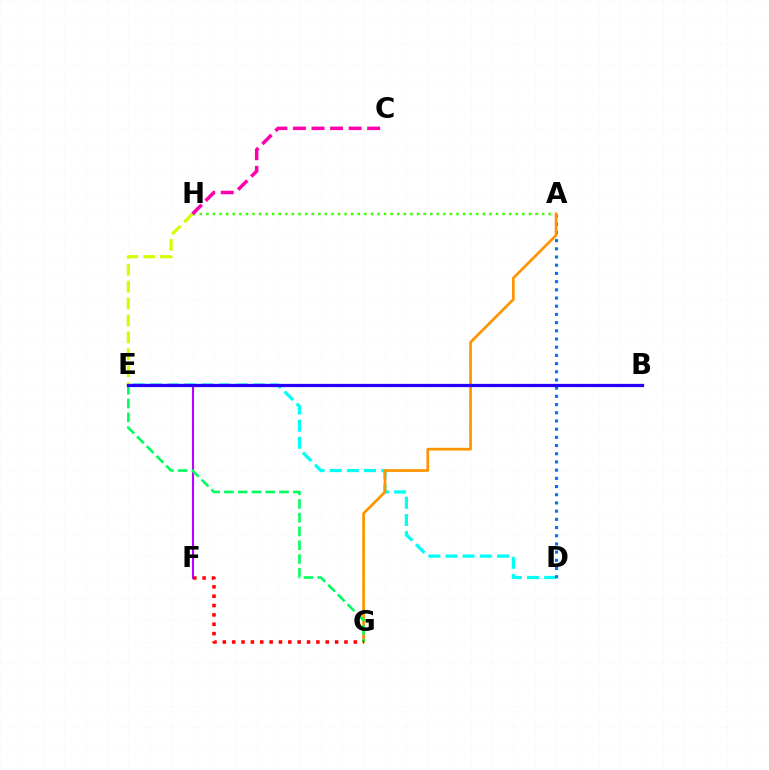{('D', 'E'): [{'color': '#00fff6', 'line_style': 'dashed', 'thickness': 2.33}], ('E', 'F'): [{'color': '#b900ff', 'line_style': 'solid', 'thickness': 1.51}], ('A', 'D'): [{'color': '#0074ff', 'line_style': 'dotted', 'thickness': 2.23}], ('E', 'H'): [{'color': '#d1ff00', 'line_style': 'dashed', 'thickness': 2.3}], ('A', 'G'): [{'color': '#ff9400', 'line_style': 'solid', 'thickness': 1.95}], ('E', 'G'): [{'color': '#00ff5c', 'line_style': 'dashed', 'thickness': 1.87}], ('B', 'E'): [{'color': '#2500ff', 'line_style': 'solid', 'thickness': 2.34}], ('A', 'H'): [{'color': '#3dff00', 'line_style': 'dotted', 'thickness': 1.79}], ('C', 'H'): [{'color': '#ff00ac', 'line_style': 'dashed', 'thickness': 2.52}], ('F', 'G'): [{'color': '#ff0000', 'line_style': 'dotted', 'thickness': 2.54}]}